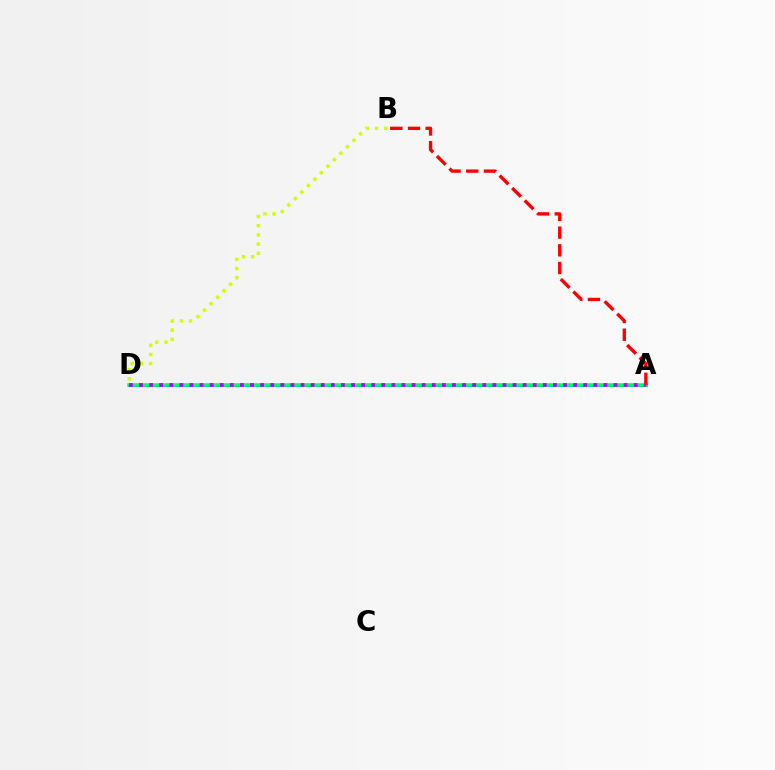{('A', 'D'): [{'color': '#0074ff', 'line_style': 'solid', 'thickness': 1.98}, {'color': '#00ff5c', 'line_style': 'solid', 'thickness': 2.55}, {'color': '#b900ff', 'line_style': 'dotted', 'thickness': 2.74}], ('A', 'B'): [{'color': '#ff0000', 'line_style': 'dashed', 'thickness': 2.4}], ('B', 'D'): [{'color': '#d1ff00', 'line_style': 'dotted', 'thickness': 2.5}]}